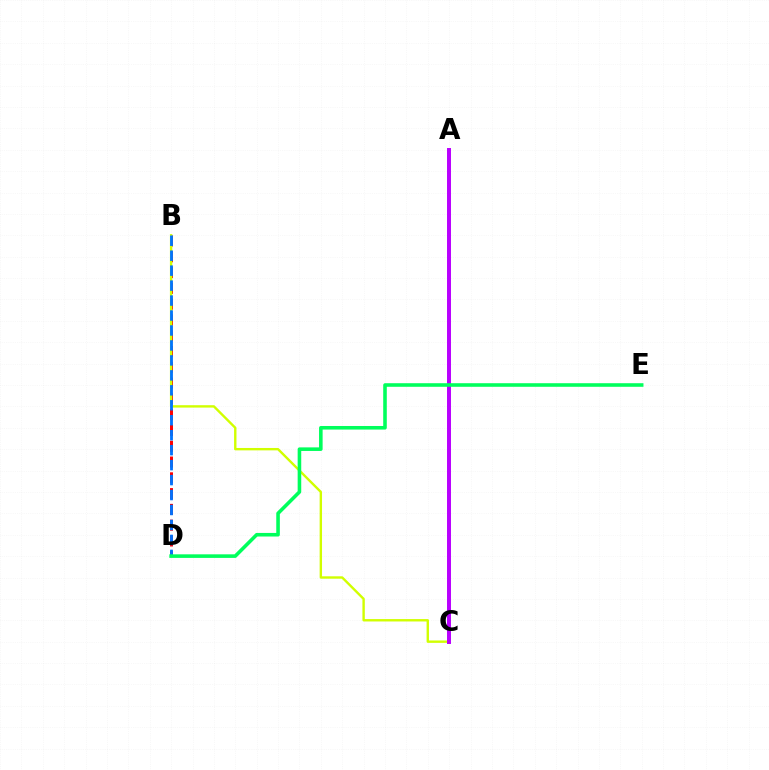{('B', 'D'): [{'color': '#ff0000', 'line_style': 'dashed', 'thickness': 2.14}, {'color': '#0074ff', 'line_style': 'dashed', 'thickness': 2.03}], ('B', 'C'): [{'color': '#d1ff00', 'line_style': 'solid', 'thickness': 1.72}], ('A', 'C'): [{'color': '#b900ff', 'line_style': 'solid', 'thickness': 2.86}], ('D', 'E'): [{'color': '#00ff5c', 'line_style': 'solid', 'thickness': 2.58}]}